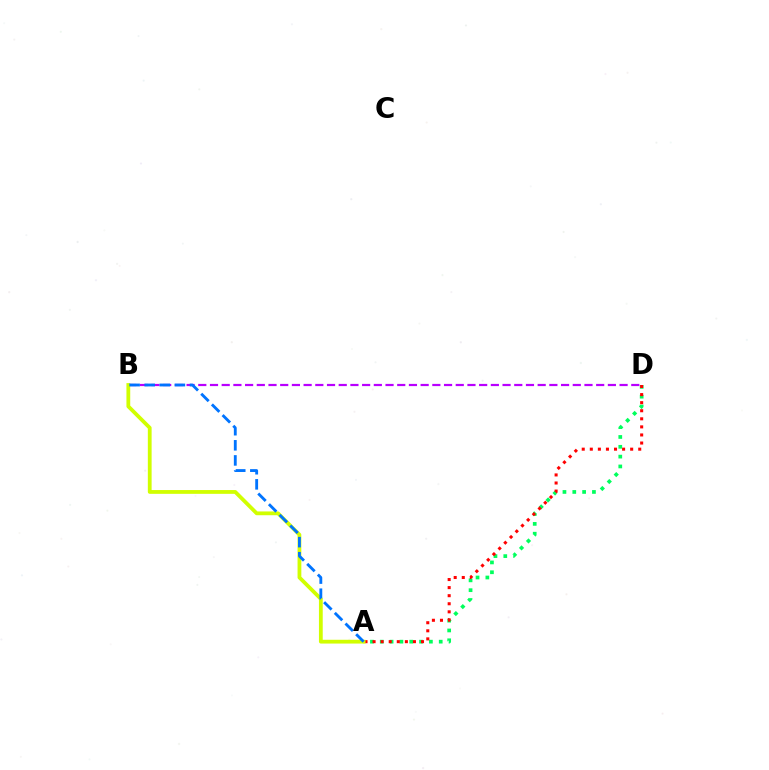{('A', 'D'): [{'color': '#00ff5c', 'line_style': 'dotted', 'thickness': 2.67}, {'color': '#ff0000', 'line_style': 'dotted', 'thickness': 2.19}], ('B', 'D'): [{'color': '#b900ff', 'line_style': 'dashed', 'thickness': 1.59}], ('A', 'B'): [{'color': '#d1ff00', 'line_style': 'solid', 'thickness': 2.73}, {'color': '#0074ff', 'line_style': 'dashed', 'thickness': 2.05}]}